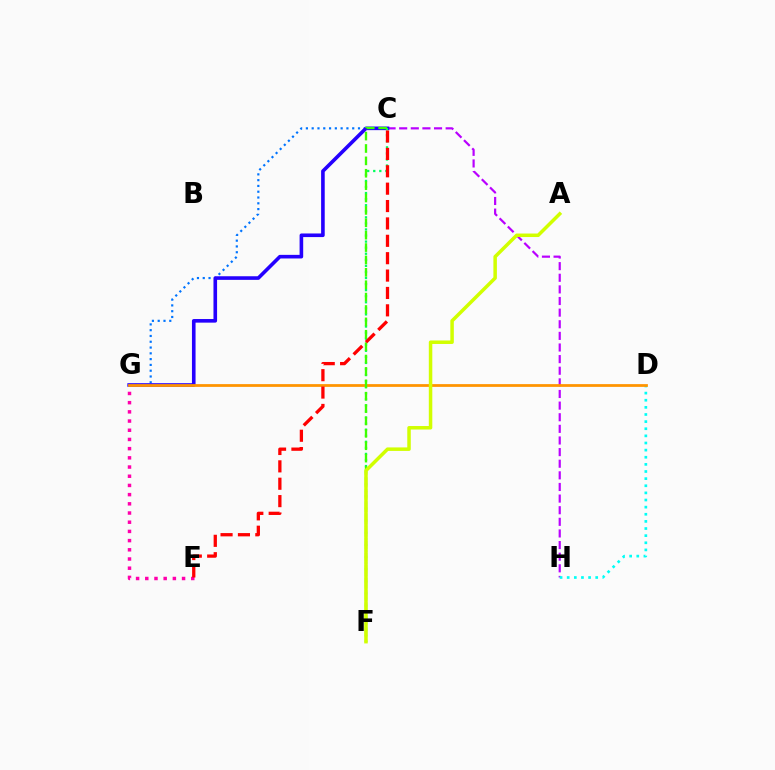{('C', 'G'): [{'color': '#0074ff', 'line_style': 'dotted', 'thickness': 1.57}, {'color': '#2500ff', 'line_style': 'solid', 'thickness': 2.6}], ('E', 'G'): [{'color': '#ff00ac', 'line_style': 'dotted', 'thickness': 2.5}], ('C', 'H'): [{'color': '#b900ff', 'line_style': 'dashed', 'thickness': 1.58}], ('D', 'H'): [{'color': '#00fff6', 'line_style': 'dotted', 'thickness': 1.94}], ('C', 'F'): [{'color': '#00ff5c', 'line_style': 'dotted', 'thickness': 1.65}, {'color': '#3dff00', 'line_style': 'dashed', 'thickness': 1.68}], ('D', 'G'): [{'color': '#ff9400', 'line_style': 'solid', 'thickness': 1.99}], ('C', 'E'): [{'color': '#ff0000', 'line_style': 'dashed', 'thickness': 2.36}], ('A', 'F'): [{'color': '#d1ff00', 'line_style': 'solid', 'thickness': 2.52}]}